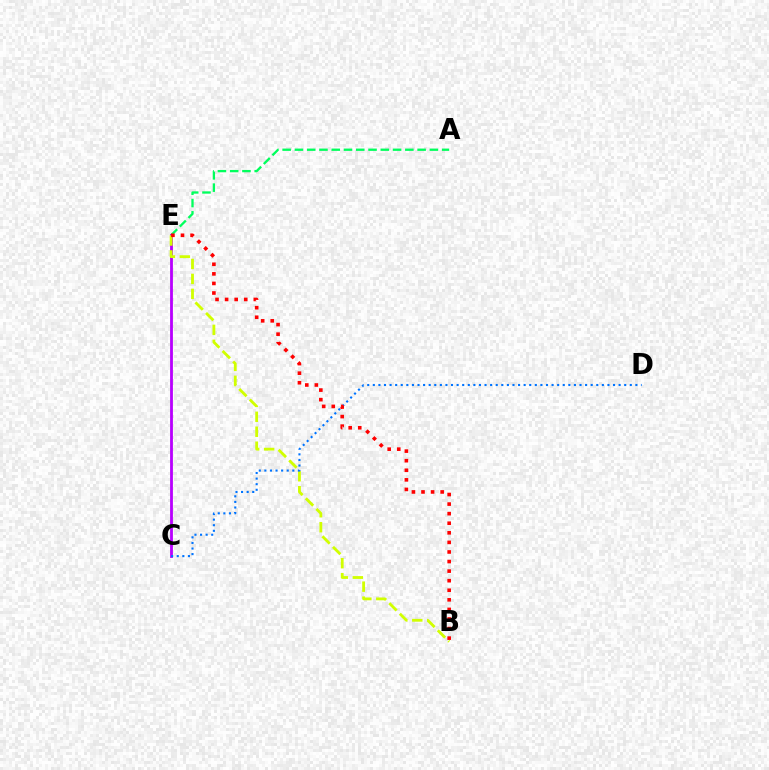{('A', 'E'): [{'color': '#00ff5c', 'line_style': 'dashed', 'thickness': 1.67}], ('C', 'E'): [{'color': '#b900ff', 'line_style': 'solid', 'thickness': 2.02}], ('B', 'E'): [{'color': '#d1ff00', 'line_style': 'dashed', 'thickness': 2.03}, {'color': '#ff0000', 'line_style': 'dotted', 'thickness': 2.6}], ('C', 'D'): [{'color': '#0074ff', 'line_style': 'dotted', 'thickness': 1.52}]}